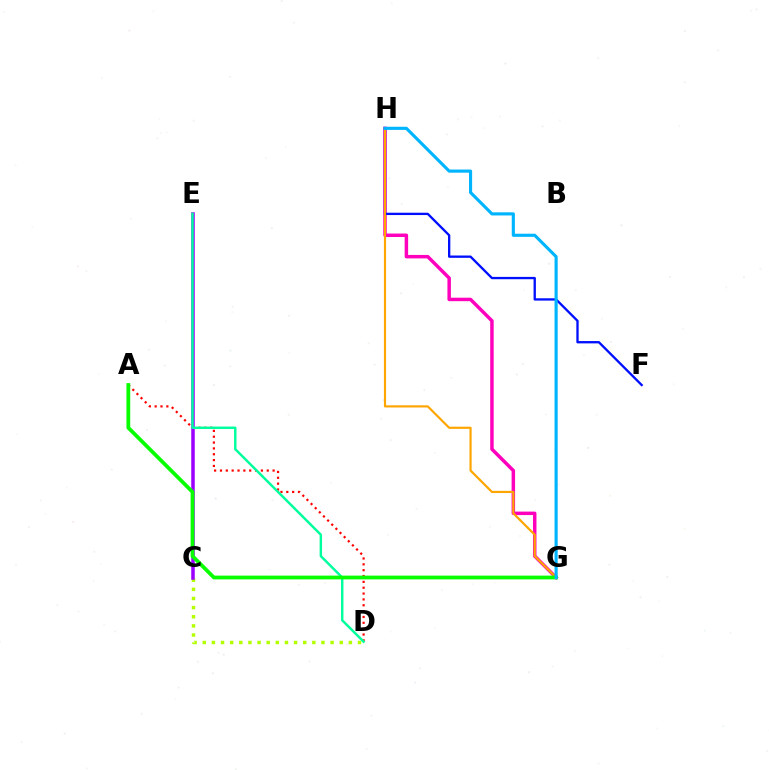{('A', 'D'): [{'color': '#ff0000', 'line_style': 'dotted', 'thickness': 1.59}], ('G', 'H'): [{'color': '#ff00bd', 'line_style': 'solid', 'thickness': 2.5}, {'color': '#ffa500', 'line_style': 'solid', 'thickness': 1.56}, {'color': '#00b5ff', 'line_style': 'solid', 'thickness': 2.26}], ('C', 'D'): [{'color': '#b3ff00', 'line_style': 'dotted', 'thickness': 2.48}], ('C', 'E'): [{'color': '#9b00ff', 'line_style': 'solid', 'thickness': 2.53}], ('F', 'H'): [{'color': '#0010ff', 'line_style': 'solid', 'thickness': 1.67}], ('D', 'E'): [{'color': '#00ff9d', 'line_style': 'solid', 'thickness': 1.75}], ('A', 'G'): [{'color': '#08ff00', 'line_style': 'solid', 'thickness': 2.71}]}